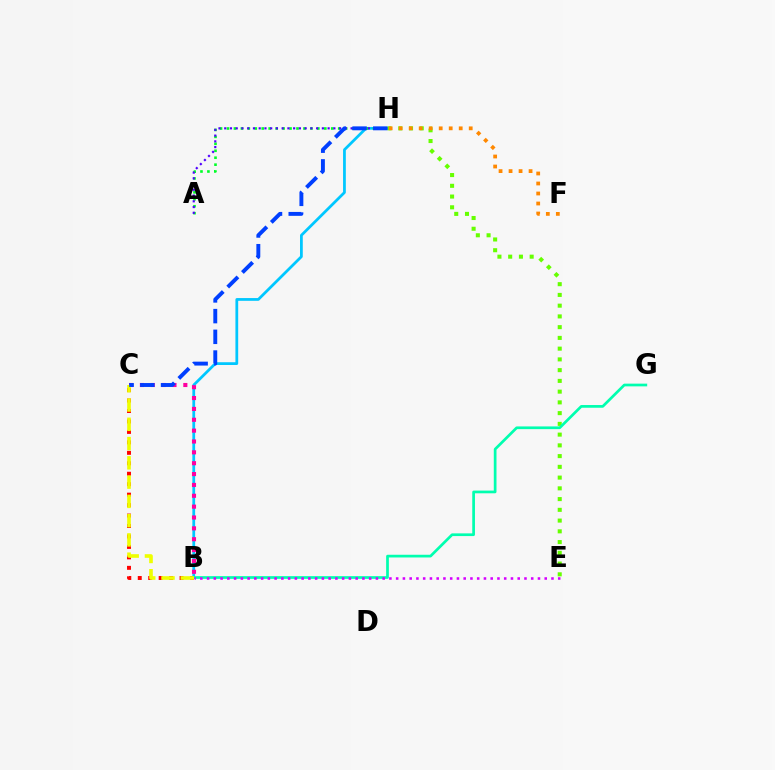{('B', 'H'): [{'color': '#00c7ff', 'line_style': 'solid', 'thickness': 1.99}], ('B', 'C'): [{'color': '#ff0000', 'line_style': 'dotted', 'thickness': 2.84}, {'color': '#ff00a0', 'line_style': 'dotted', 'thickness': 2.95}, {'color': '#eeff00', 'line_style': 'dashed', 'thickness': 2.62}], ('A', 'H'): [{'color': '#00ff27', 'line_style': 'dotted', 'thickness': 1.89}, {'color': '#4f00ff', 'line_style': 'dotted', 'thickness': 1.56}], ('E', 'H'): [{'color': '#66ff00', 'line_style': 'dotted', 'thickness': 2.92}], ('F', 'H'): [{'color': '#ff8800', 'line_style': 'dotted', 'thickness': 2.72}], ('B', 'G'): [{'color': '#00ffaf', 'line_style': 'solid', 'thickness': 1.95}], ('B', 'E'): [{'color': '#d600ff', 'line_style': 'dotted', 'thickness': 1.83}], ('C', 'H'): [{'color': '#003fff', 'line_style': 'dashed', 'thickness': 2.81}]}